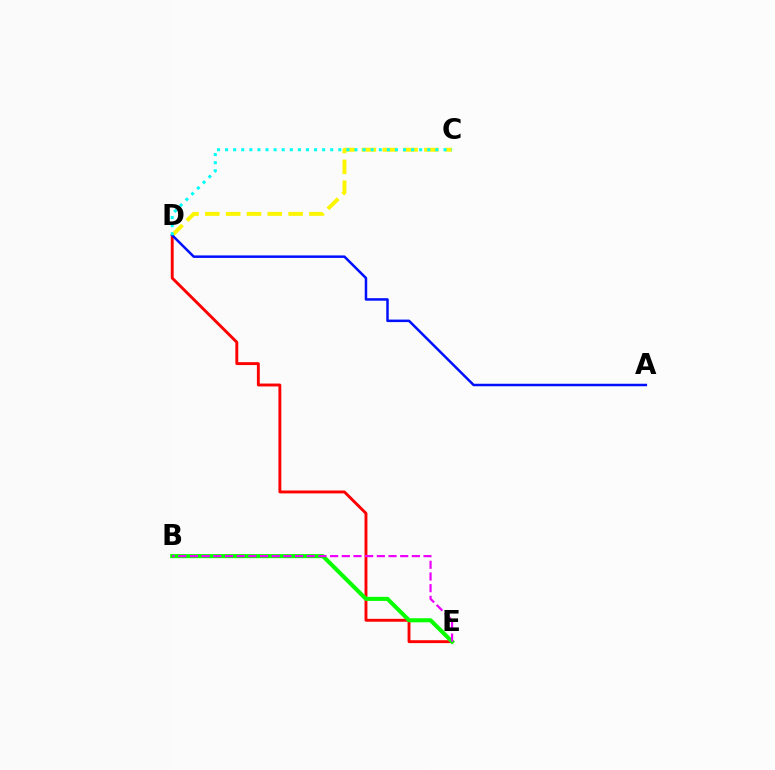{('D', 'E'): [{'color': '#ff0000', 'line_style': 'solid', 'thickness': 2.08}], ('B', 'E'): [{'color': '#08ff00', 'line_style': 'solid', 'thickness': 2.93}, {'color': '#ee00ff', 'line_style': 'dashed', 'thickness': 1.59}], ('C', 'D'): [{'color': '#fcf500', 'line_style': 'dashed', 'thickness': 2.83}, {'color': '#00fff6', 'line_style': 'dotted', 'thickness': 2.2}], ('A', 'D'): [{'color': '#0010ff', 'line_style': 'solid', 'thickness': 1.8}]}